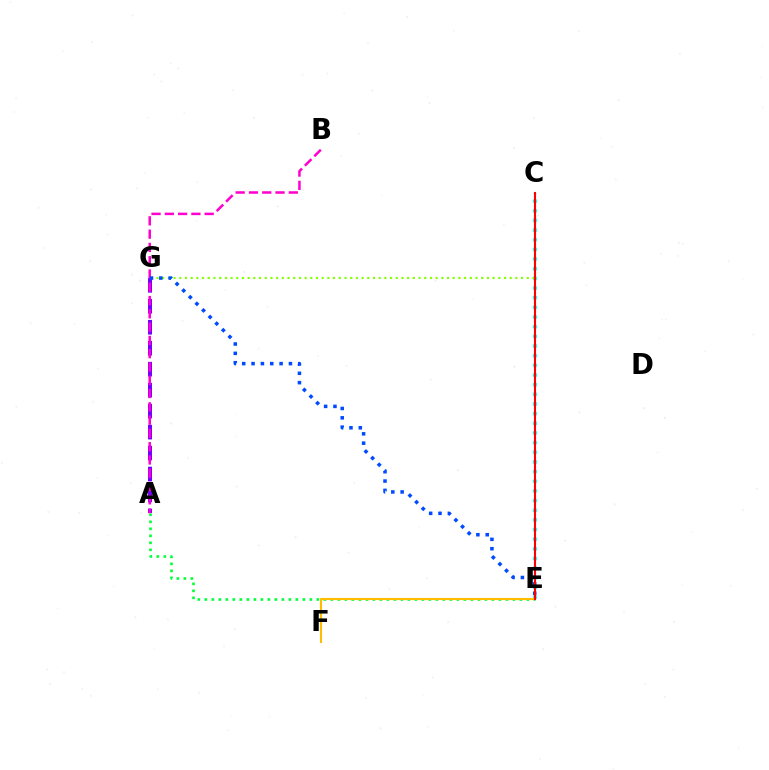{('A', 'G'): [{'color': '#7200ff', 'line_style': 'dashed', 'thickness': 2.85}], ('C', 'E'): [{'color': '#00fff6', 'line_style': 'dotted', 'thickness': 2.62}, {'color': '#ff0000', 'line_style': 'solid', 'thickness': 1.5}], ('A', 'B'): [{'color': '#ff00cf', 'line_style': 'dashed', 'thickness': 1.8}], ('C', 'G'): [{'color': '#84ff00', 'line_style': 'dotted', 'thickness': 1.55}], ('A', 'E'): [{'color': '#00ff39', 'line_style': 'dotted', 'thickness': 1.9}], ('E', 'F'): [{'color': '#ffbd00', 'line_style': 'solid', 'thickness': 1.51}], ('E', 'G'): [{'color': '#004bff', 'line_style': 'dotted', 'thickness': 2.54}]}